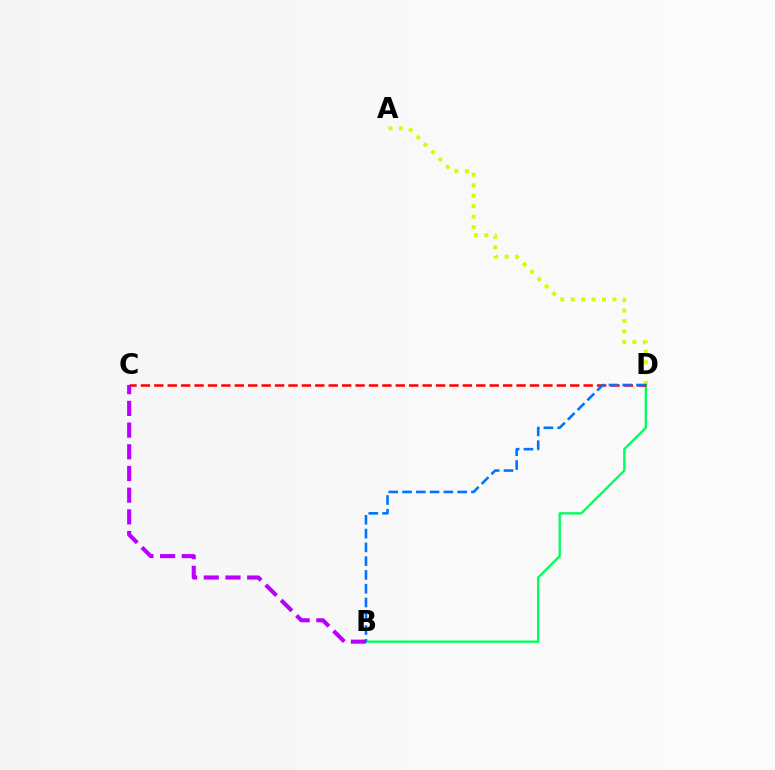{('A', 'D'): [{'color': '#d1ff00', 'line_style': 'dotted', 'thickness': 2.84}], ('B', 'D'): [{'color': '#00ff5c', 'line_style': 'solid', 'thickness': 1.69}, {'color': '#0074ff', 'line_style': 'dashed', 'thickness': 1.87}], ('C', 'D'): [{'color': '#ff0000', 'line_style': 'dashed', 'thickness': 1.82}], ('B', 'C'): [{'color': '#b900ff', 'line_style': 'dashed', 'thickness': 2.95}]}